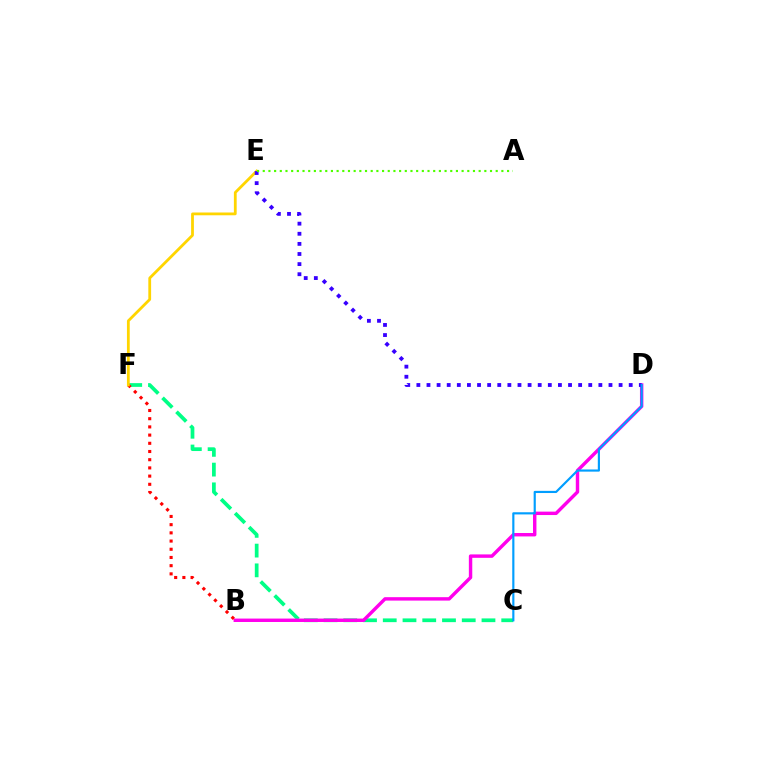{('C', 'F'): [{'color': '#00ff86', 'line_style': 'dashed', 'thickness': 2.68}], ('B', 'D'): [{'color': '#ff00ed', 'line_style': 'solid', 'thickness': 2.46}], ('B', 'F'): [{'color': '#ff0000', 'line_style': 'dotted', 'thickness': 2.23}], ('E', 'F'): [{'color': '#ffd500', 'line_style': 'solid', 'thickness': 2.01}], ('D', 'E'): [{'color': '#3700ff', 'line_style': 'dotted', 'thickness': 2.75}], ('C', 'D'): [{'color': '#009eff', 'line_style': 'solid', 'thickness': 1.56}], ('A', 'E'): [{'color': '#4fff00', 'line_style': 'dotted', 'thickness': 1.54}]}